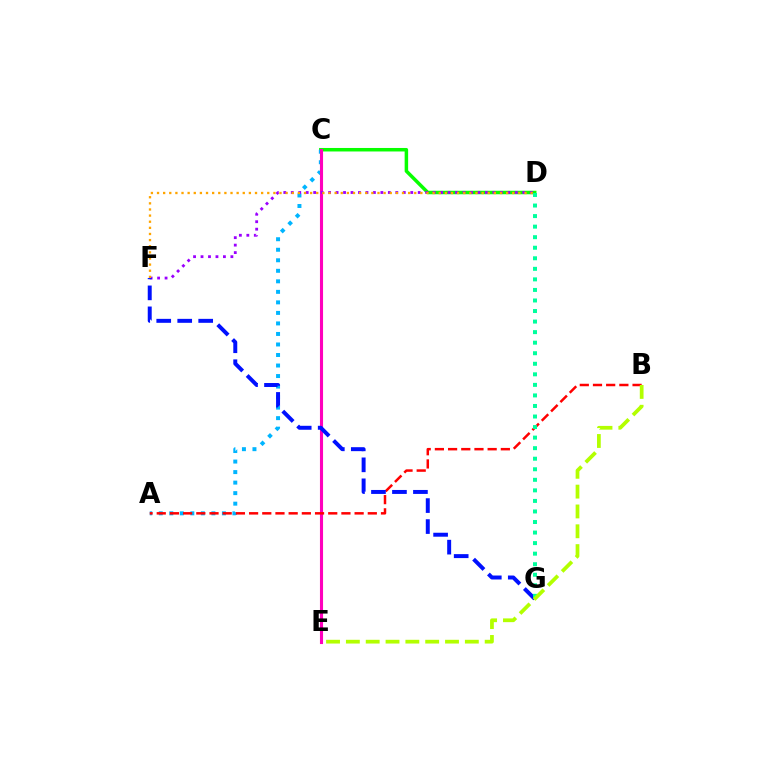{('C', 'D'): [{'color': '#08ff00', 'line_style': 'solid', 'thickness': 2.52}], ('A', 'C'): [{'color': '#00b5ff', 'line_style': 'dotted', 'thickness': 2.86}], ('C', 'E'): [{'color': '#ff00bd', 'line_style': 'solid', 'thickness': 2.23}], ('A', 'B'): [{'color': '#ff0000', 'line_style': 'dashed', 'thickness': 1.79}], ('D', 'F'): [{'color': '#9b00ff', 'line_style': 'dotted', 'thickness': 2.03}, {'color': '#ffa500', 'line_style': 'dotted', 'thickness': 1.66}], ('F', 'G'): [{'color': '#0010ff', 'line_style': 'dashed', 'thickness': 2.85}], ('D', 'G'): [{'color': '#00ff9d', 'line_style': 'dotted', 'thickness': 2.87}], ('B', 'E'): [{'color': '#b3ff00', 'line_style': 'dashed', 'thickness': 2.69}]}